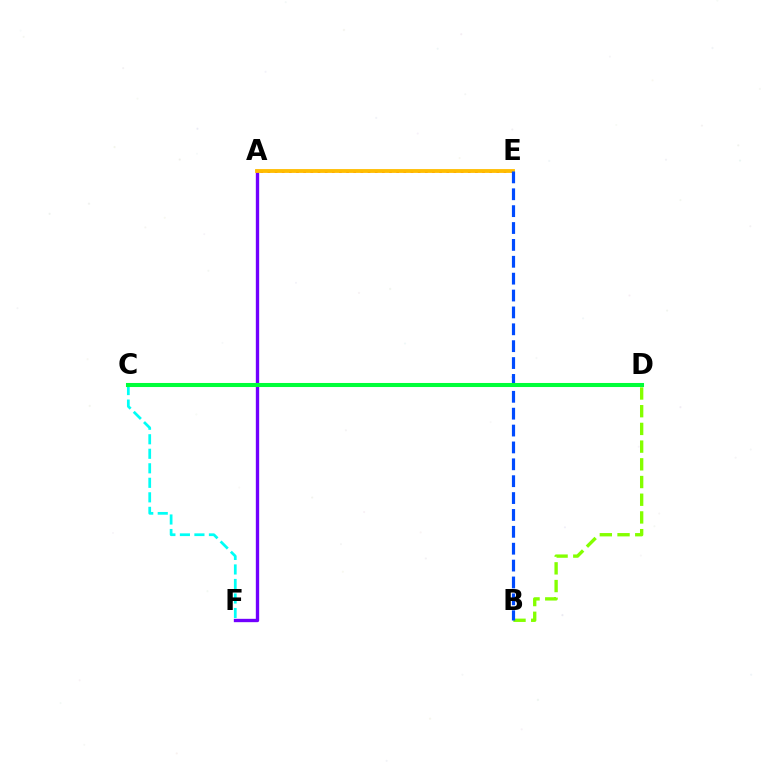{('C', 'D'): [{'color': '#ff00cf', 'line_style': 'dashed', 'thickness': 2.54}, {'color': '#00ff39', 'line_style': 'solid', 'thickness': 2.92}], ('A', 'F'): [{'color': '#7200ff', 'line_style': 'solid', 'thickness': 2.41}], ('B', 'D'): [{'color': '#84ff00', 'line_style': 'dashed', 'thickness': 2.41}], ('C', 'F'): [{'color': '#00fff6', 'line_style': 'dashed', 'thickness': 1.97}], ('A', 'E'): [{'color': '#ff0000', 'line_style': 'dotted', 'thickness': 1.94}, {'color': '#ffbd00', 'line_style': 'solid', 'thickness': 2.75}], ('B', 'E'): [{'color': '#004bff', 'line_style': 'dashed', 'thickness': 2.29}]}